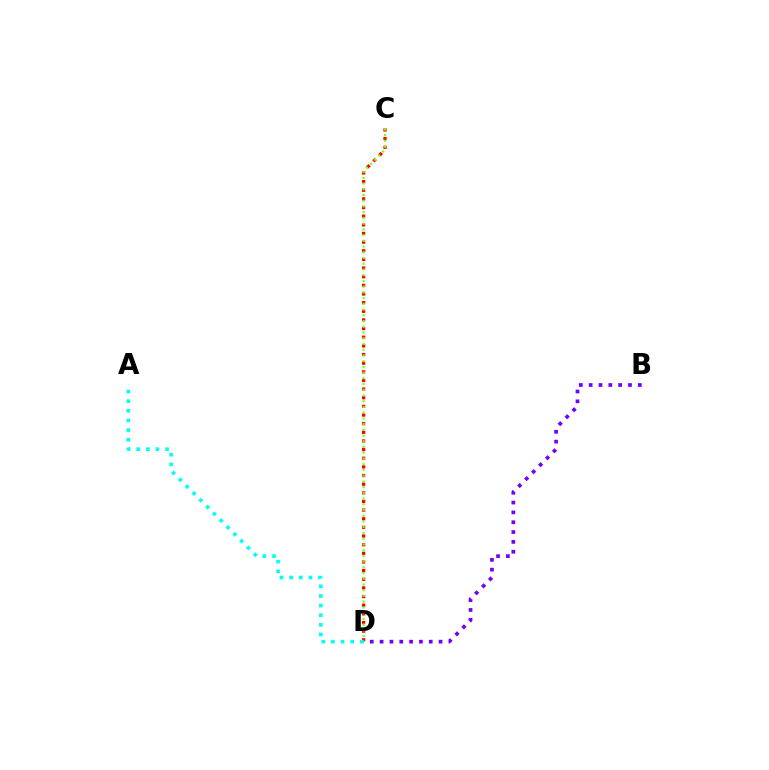{('C', 'D'): [{'color': '#ff0000', 'line_style': 'dotted', 'thickness': 2.35}, {'color': '#84ff00', 'line_style': 'dotted', 'thickness': 1.56}], ('B', 'D'): [{'color': '#7200ff', 'line_style': 'dotted', 'thickness': 2.67}], ('A', 'D'): [{'color': '#00fff6', 'line_style': 'dotted', 'thickness': 2.62}]}